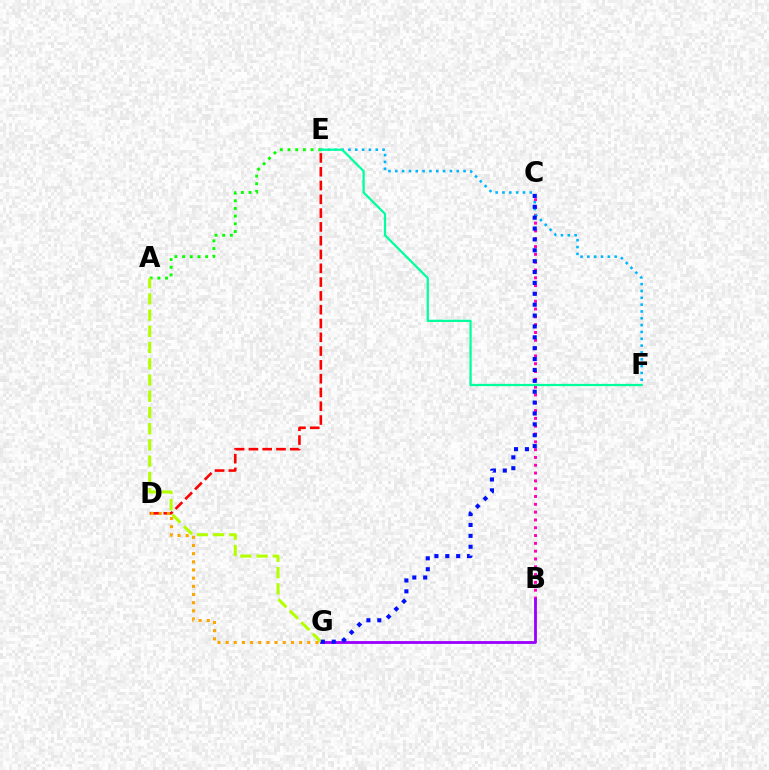{('B', 'C'): [{'color': '#ff00bd', 'line_style': 'dotted', 'thickness': 2.12}], ('E', 'F'): [{'color': '#00b5ff', 'line_style': 'dotted', 'thickness': 1.85}, {'color': '#00ff9d', 'line_style': 'solid', 'thickness': 1.62}], ('A', 'E'): [{'color': '#08ff00', 'line_style': 'dotted', 'thickness': 2.09}], ('D', 'E'): [{'color': '#ff0000', 'line_style': 'dashed', 'thickness': 1.87}], ('D', 'G'): [{'color': '#ffa500', 'line_style': 'dotted', 'thickness': 2.22}], ('B', 'G'): [{'color': '#9b00ff', 'line_style': 'solid', 'thickness': 2.03}], ('A', 'G'): [{'color': '#b3ff00', 'line_style': 'dashed', 'thickness': 2.2}], ('C', 'G'): [{'color': '#0010ff', 'line_style': 'dotted', 'thickness': 2.96}]}